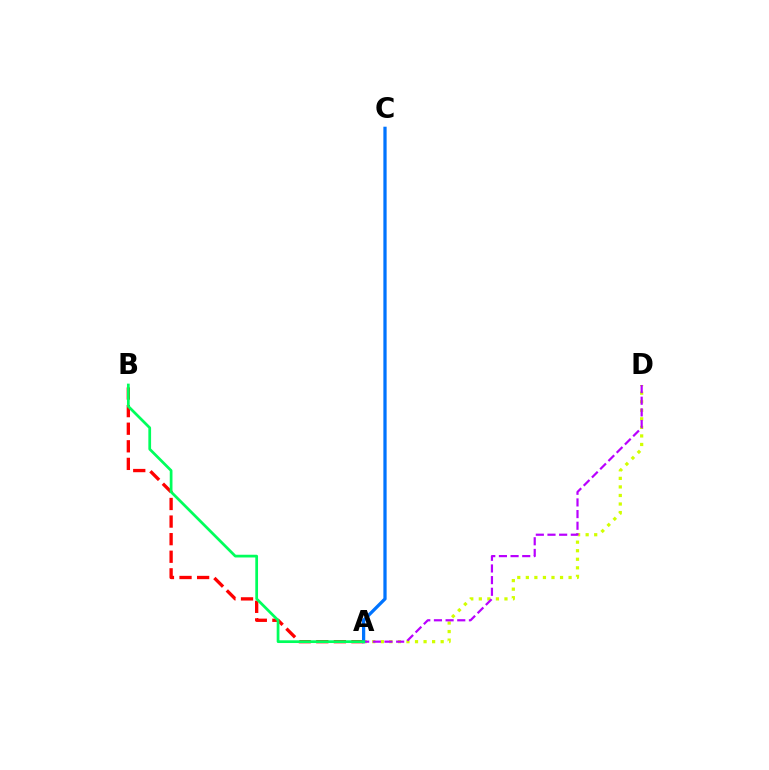{('A', 'D'): [{'color': '#d1ff00', 'line_style': 'dotted', 'thickness': 2.32}, {'color': '#b900ff', 'line_style': 'dashed', 'thickness': 1.58}], ('A', 'B'): [{'color': '#ff0000', 'line_style': 'dashed', 'thickness': 2.39}, {'color': '#00ff5c', 'line_style': 'solid', 'thickness': 1.97}], ('A', 'C'): [{'color': '#0074ff', 'line_style': 'solid', 'thickness': 2.34}]}